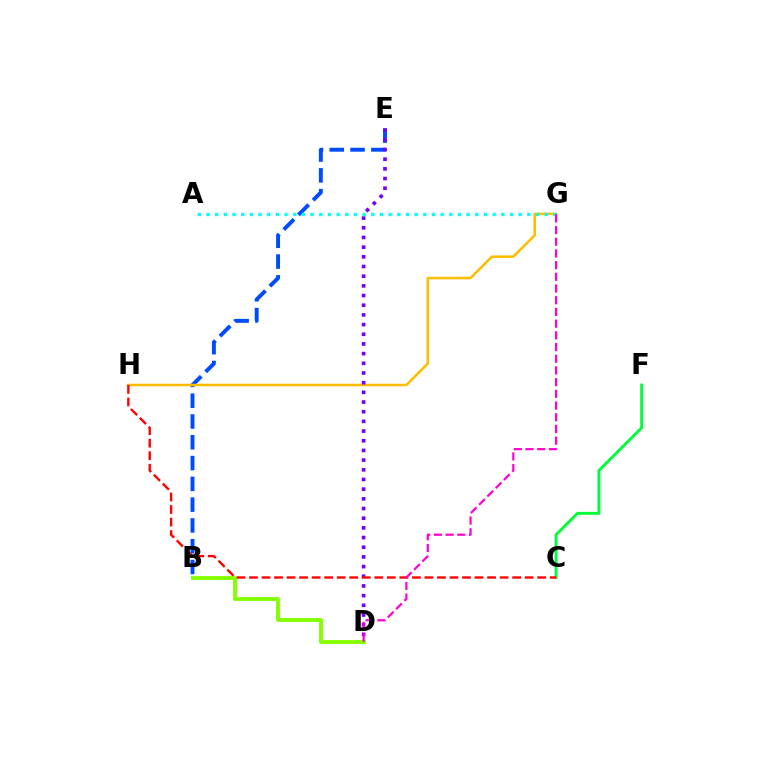{('B', 'E'): [{'color': '#004bff', 'line_style': 'dashed', 'thickness': 2.82}], ('G', 'H'): [{'color': '#ffbd00', 'line_style': 'solid', 'thickness': 1.84}], ('B', 'D'): [{'color': '#84ff00', 'line_style': 'solid', 'thickness': 2.78}], ('D', 'E'): [{'color': '#7200ff', 'line_style': 'dotted', 'thickness': 2.63}], ('C', 'F'): [{'color': '#00ff39', 'line_style': 'solid', 'thickness': 2.09}], ('A', 'G'): [{'color': '#00fff6', 'line_style': 'dotted', 'thickness': 2.36}], ('C', 'H'): [{'color': '#ff0000', 'line_style': 'dashed', 'thickness': 1.7}], ('D', 'G'): [{'color': '#ff00cf', 'line_style': 'dashed', 'thickness': 1.59}]}